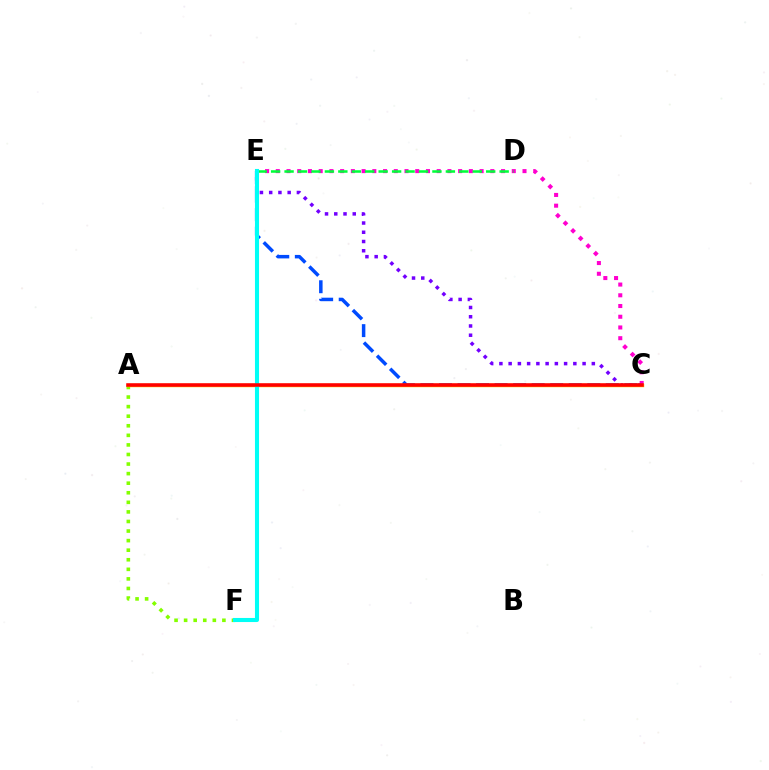{('C', 'E'): [{'color': '#004bff', 'line_style': 'dashed', 'thickness': 2.52}, {'color': '#ff00cf', 'line_style': 'dotted', 'thickness': 2.91}, {'color': '#7200ff', 'line_style': 'dotted', 'thickness': 2.51}], ('A', 'F'): [{'color': '#84ff00', 'line_style': 'dotted', 'thickness': 2.6}], ('A', 'C'): [{'color': '#ffbd00', 'line_style': 'solid', 'thickness': 2.47}, {'color': '#ff0000', 'line_style': 'solid', 'thickness': 2.54}], ('D', 'E'): [{'color': '#00ff39', 'line_style': 'dashed', 'thickness': 1.83}], ('E', 'F'): [{'color': '#00fff6', 'line_style': 'solid', 'thickness': 2.94}]}